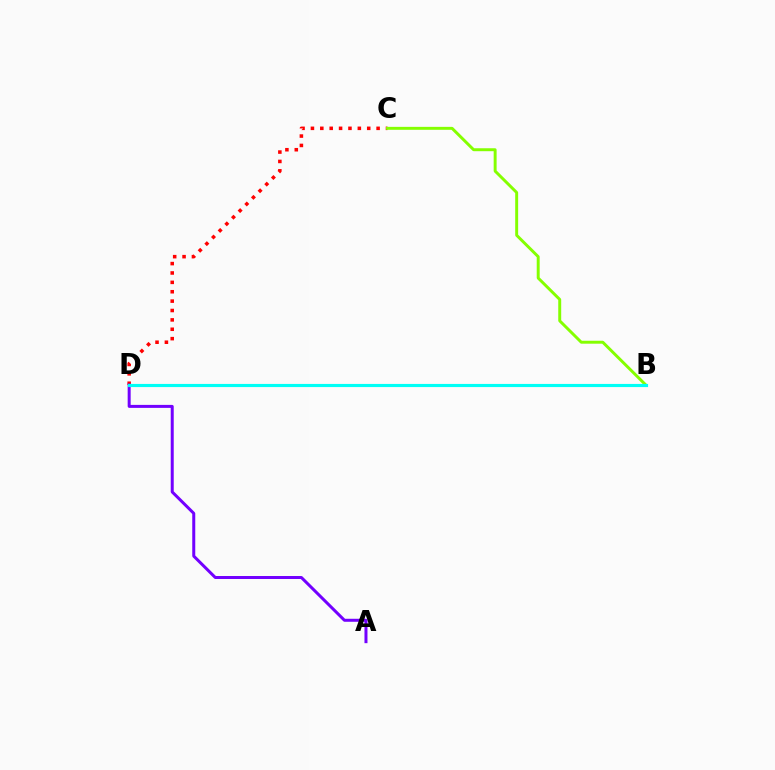{('C', 'D'): [{'color': '#ff0000', 'line_style': 'dotted', 'thickness': 2.55}], ('B', 'C'): [{'color': '#84ff00', 'line_style': 'solid', 'thickness': 2.12}], ('A', 'D'): [{'color': '#7200ff', 'line_style': 'solid', 'thickness': 2.16}], ('B', 'D'): [{'color': '#00fff6', 'line_style': 'solid', 'thickness': 2.26}]}